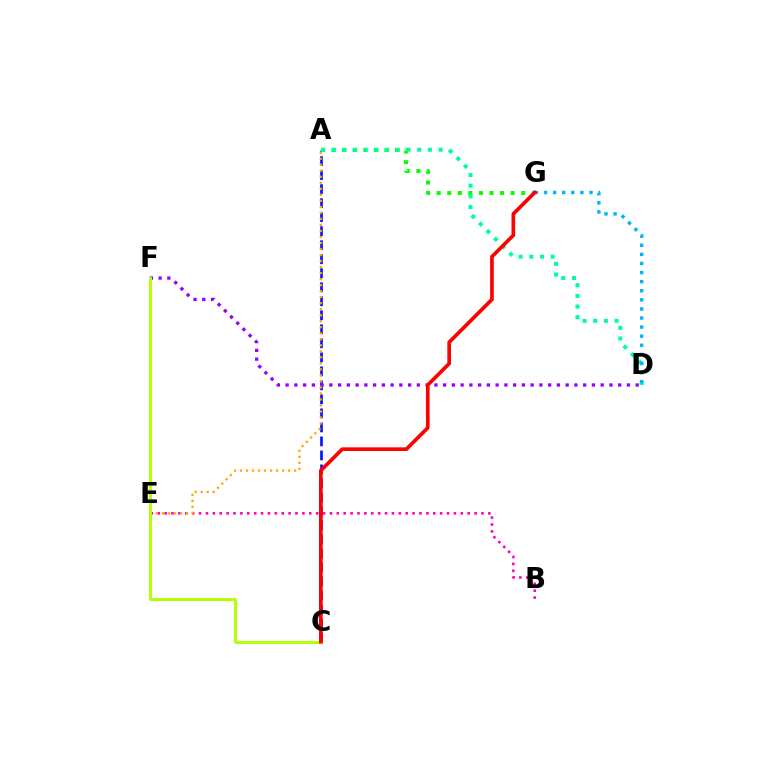{('A', 'C'): [{'color': '#0010ff', 'line_style': 'dashed', 'thickness': 1.9}], ('A', 'G'): [{'color': '#08ff00', 'line_style': 'dotted', 'thickness': 2.87}], ('B', 'E'): [{'color': '#ff00bd', 'line_style': 'dotted', 'thickness': 1.87}], ('D', 'F'): [{'color': '#9b00ff', 'line_style': 'dotted', 'thickness': 2.38}], ('A', 'D'): [{'color': '#00ff9d', 'line_style': 'dotted', 'thickness': 2.9}], ('D', 'G'): [{'color': '#00b5ff', 'line_style': 'dotted', 'thickness': 2.47}], ('A', 'E'): [{'color': '#ffa500', 'line_style': 'dotted', 'thickness': 1.64}], ('C', 'F'): [{'color': '#b3ff00', 'line_style': 'solid', 'thickness': 2.1}], ('C', 'G'): [{'color': '#ff0000', 'line_style': 'solid', 'thickness': 2.64}]}